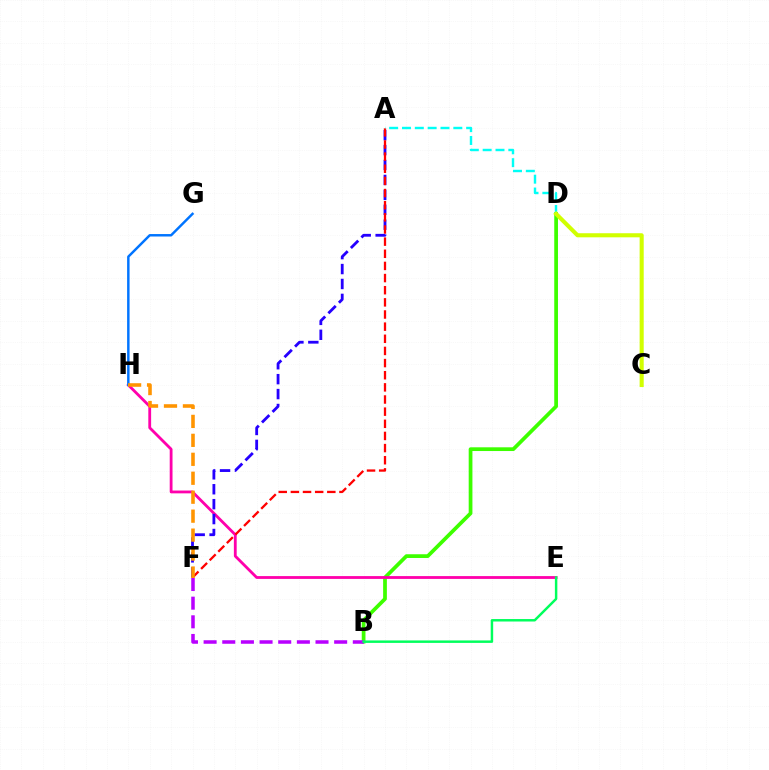{('B', 'D'): [{'color': '#3dff00', 'line_style': 'solid', 'thickness': 2.69}], ('E', 'H'): [{'color': '#ff00ac', 'line_style': 'solid', 'thickness': 2.02}], ('A', 'F'): [{'color': '#2500ff', 'line_style': 'dashed', 'thickness': 2.03}, {'color': '#ff0000', 'line_style': 'dashed', 'thickness': 1.65}], ('G', 'H'): [{'color': '#0074ff', 'line_style': 'solid', 'thickness': 1.77}], ('B', 'F'): [{'color': '#b900ff', 'line_style': 'dashed', 'thickness': 2.53}], ('B', 'E'): [{'color': '#00ff5c', 'line_style': 'solid', 'thickness': 1.77}], ('A', 'D'): [{'color': '#00fff6', 'line_style': 'dashed', 'thickness': 1.74}], ('F', 'H'): [{'color': '#ff9400', 'line_style': 'dashed', 'thickness': 2.58}], ('C', 'D'): [{'color': '#d1ff00', 'line_style': 'solid', 'thickness': 2.94}]}